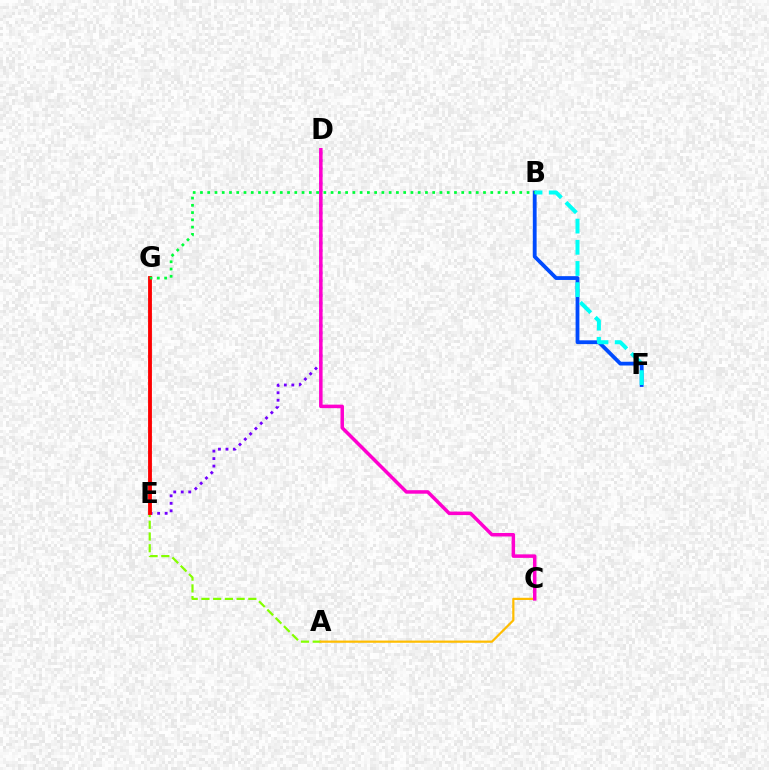{('D', 'E'): [{'color': '#7200ff', 'line_style': 'dotted', 'thickness': 2.04}], ('B', 'F'): [{'color': '#004bff', 'line_style': 'solid', 'thickness': 2.73}, {'color': '#00fff6', 'line_style': 'dashed', 'thickness': 2.88}], ('A', 'E'): [{'color': '#84ff00', 'line_style': 'dashed', 'thickness': 1.59}], ('A', 'C'): [{'color': '#ffbd00', 'line_style': 'solid', 'thickness': 1.59}], ('C', 'D'): [{'color': '#ff00cf', 'line_style': 'solid', 'thickness': 2.52}], ('E', 'G'): [{'color': '#ff0000', 'line_style': 'solid', 'thickness': 2.76}], ('B', 'G'): [{'color': '#00ff39', 'line_style': 'dotted', 'thickness': 1.97}]}